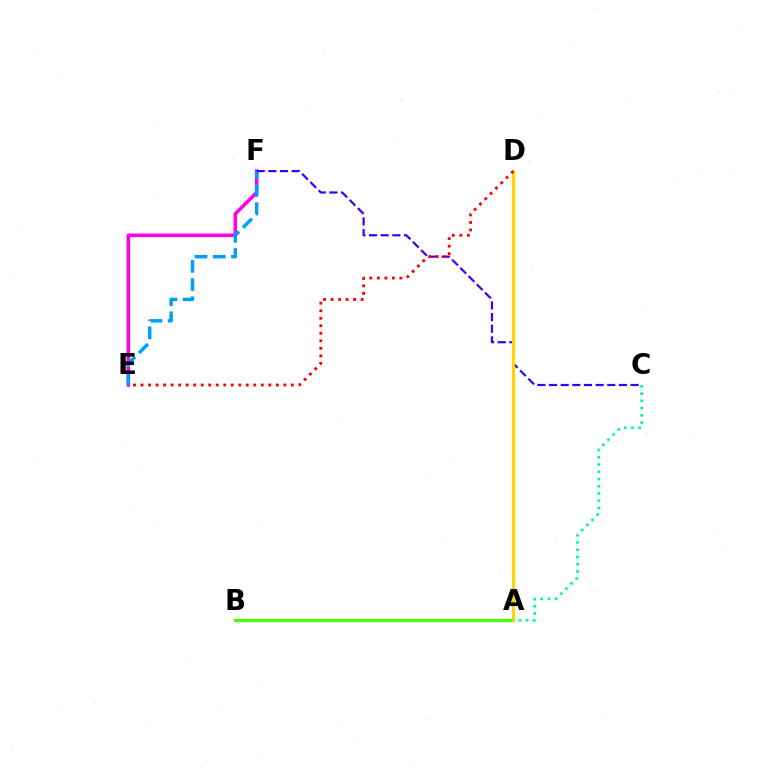{('E', 'F'): [{'color': '#ff00ed', 'line_style': 'solid', 'thickness': 2.56}, {'color': '#009eff', 'line_style': 'dashed', 'thickness': 2.47}], ('A', 'B'): [{'color': '#4fff00', 'line_style': 'solid', 'thickness': 2.3}], ('C', 'F'): [{'color': '#3700ff', 'line_style': 'dashed', 'thickness': 1.58}], ('A', 'D'): [{'color': '#ffd500', 'line_style': 'solid', 'thickness': 2.25}], ('D', 'E'): [{'color': '#ff0000', 'line_style': 'dotted', 'thickness': 2.04}], ('A', 'C'): [{'color': '#00ff86', 'line_style': 'dotted', 'thickness': 1.96}]}